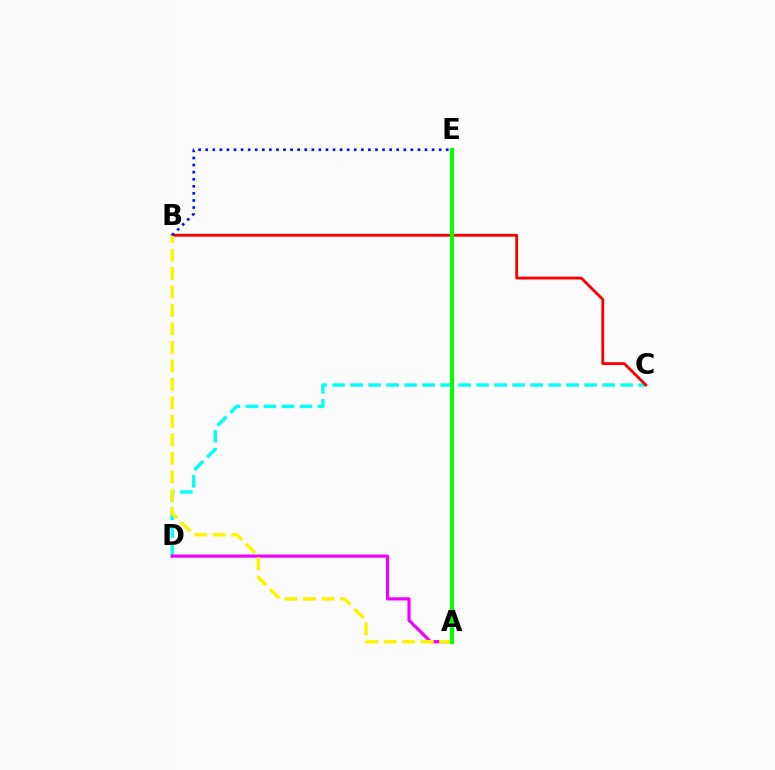{('C', 'D'): [{'color': '#00fff6', 'line_style': 'dashed', 'thickness': 2.45}], ('A', 'D'): [{'color': '#ee00ff', 'line_style': 'solid', 'thickness': 2.29}], ('B', 'C'): [{'color': '#ff0000', 'line_style': 'solid', 'thickness': 2.04}], ('A', 'B'): [{'color': '#fcf500', 'line_style': 'dashed', 'thickness': 2.51}], ('B', 'E'): [{'color': '#0010ff', 'line_style': 'dotted', 'thickness': 1.92}], ('A', 'E'): [{'color': '#08ff00', 'line_style': 'solid', 'thickness': 2.96}]}